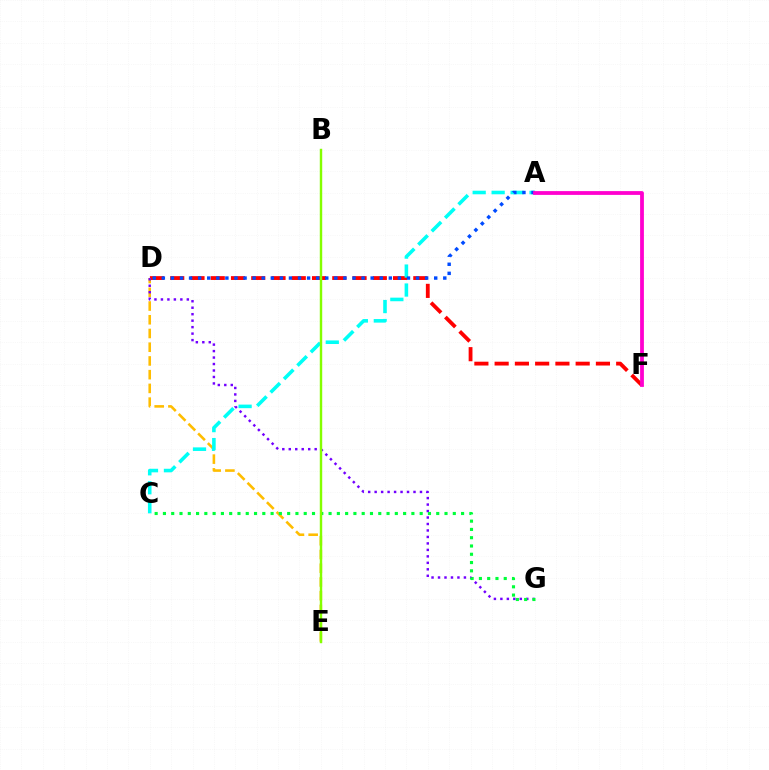{('D', 'F'): [{'color': '#ff0000', 'line_style': 'dashed', 'thickness': 2.75}], ('D', 'E'): [{'color': '#ffbd00', 'line_style': 'dashed', 'thickness': 1.86}], ('D', 'G'): [{'color': '#7200ff', 'line_style': 'dotted', 'thickness': 1.76}], ('A', 'C'): [{'color': '#00fff6', 'line_style': 'dashed', 'thickness': 2.58}], ('A', 'D'): [{'color': '#004bff', 'line_style': 'dotted', 'thickness': 2.47}], ('C', 'G'): [{'color': '#00ff39', 'line_style': 'dotted', 'thickness': 2.25}], ('B', 'E'): [{'color': '#84ff00', 'line_style': 'solid', 'thickness': 1.74}], ('A', 'F'): [{'color': '#ff00cf', 'line_style': 'solid', 'thickness': 2.73}]}